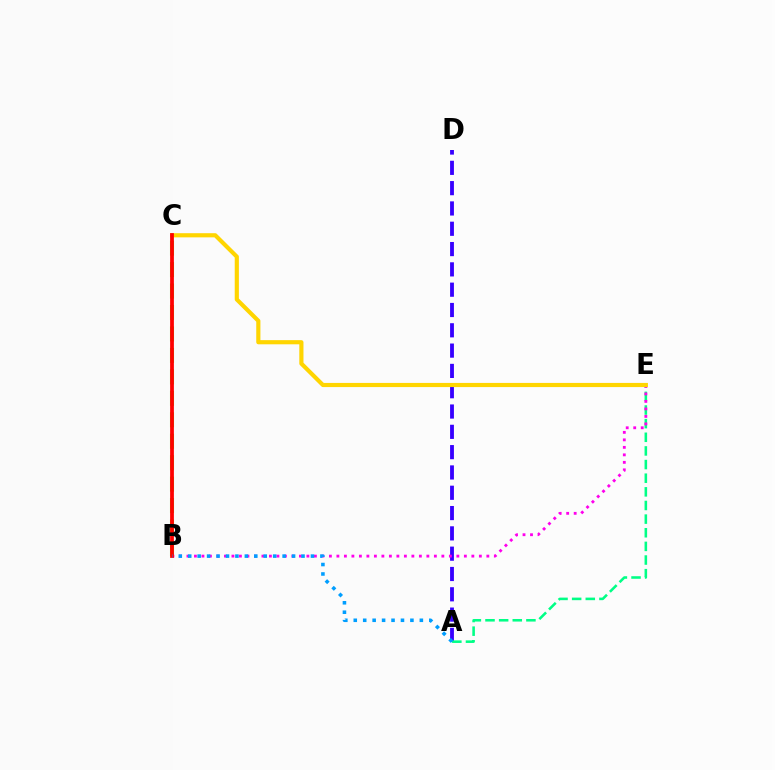{('B', 'C'): [{'color': '#4fff00', 'line_style': 'dashed', 'thickness': 2.91}, {'color': '#ff0000', 'line_style': 'solid', 'thickness': 2.71}], ('A', 'D'): [{'color': '#3700ff', 'line_style': 'dashed', 'thickness': 2.76}], ('A', 'E'): [{'color': '#00ff86', 'line_style': 'dashed', 'thickness': 1.85}], ('B', 'E'): [{'color': '#ff00ed', 'line_style': 'dotted', 'thickness': 2.04}], ('C', 'E'): [{'color': '#ffd500', 'line_style': 'solid', 'thickness': 2.99}], ('A', 'B'): [{'color': '#009eff', 'line_style': 'dotted', 'thickness': 2.57}]}